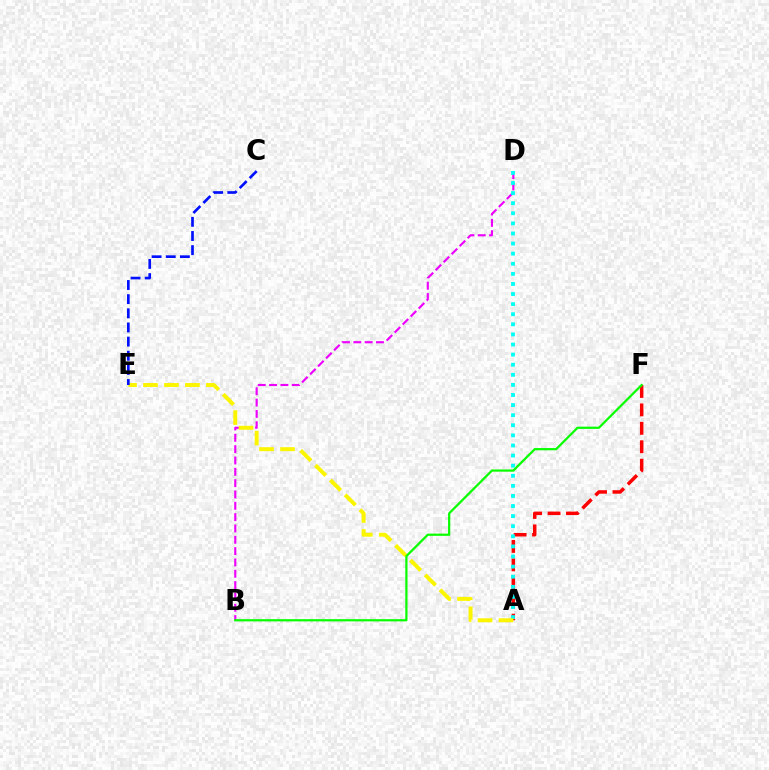{('A', 'F'): [{'color': '#ff0000', 'line_style': 'dashed', 'thickness': 2.51}], ('B', 'D'): [{'color': '#ee00ff', 'line_style': 'dashed', 'thickness': 1.54}], ('A', 'D'): [{'color': '#00fff6', 'line_style': 'dotted', 'thickness': 2.74}], ('A', 'E'): [{'color': '#fcf500', 'line_style': 'dashed', 'thickness': 2.85}], ('C', 'E'): [{'color': '#0010ff', 'line_style': 'dashed', 'thickness': 1.92}], ('B', 'F'): [{'color': '#08ff00', 'line_style': 'solid', 'thickness': 1.6}]}